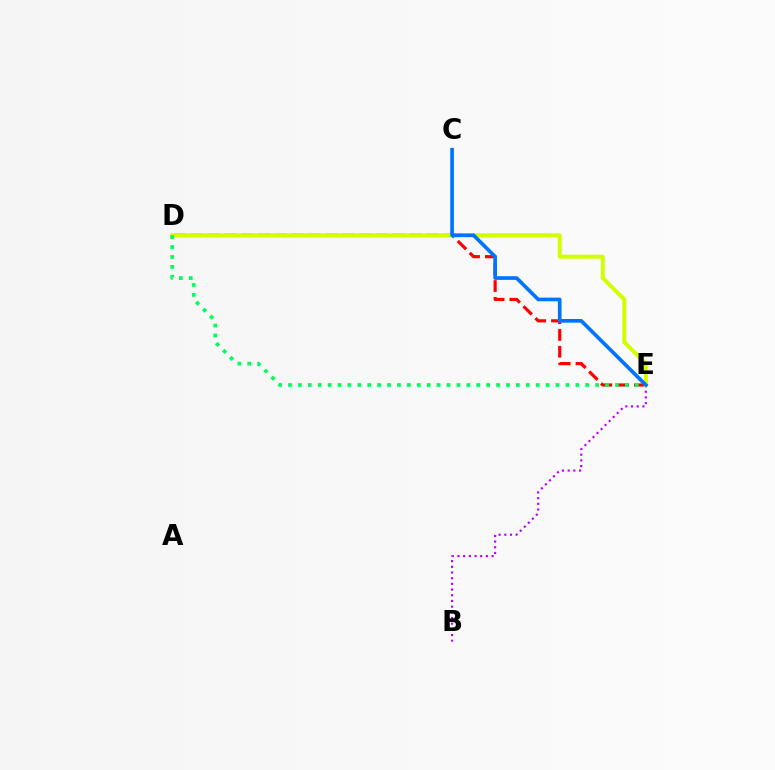{('B', 'E'): [{'color': '#b900ff', 'line_style': 'dotted', 'thickness': 1.55}], ('D', 'E'): [{'color': '#ff0000', 'line_style': 'dashed', 'thickness': 2.28}, {'color': '#d1ff00', 'line_style': 'solid', 'thickness': 2.89}, {'color': '#00ff5c', 'line_style': 'dotted', 'thickness': 2.69}], ('C', 'E'): [{'color': '#0074ff', 'line_style': 'solid', 'thickness': 2.64}]}